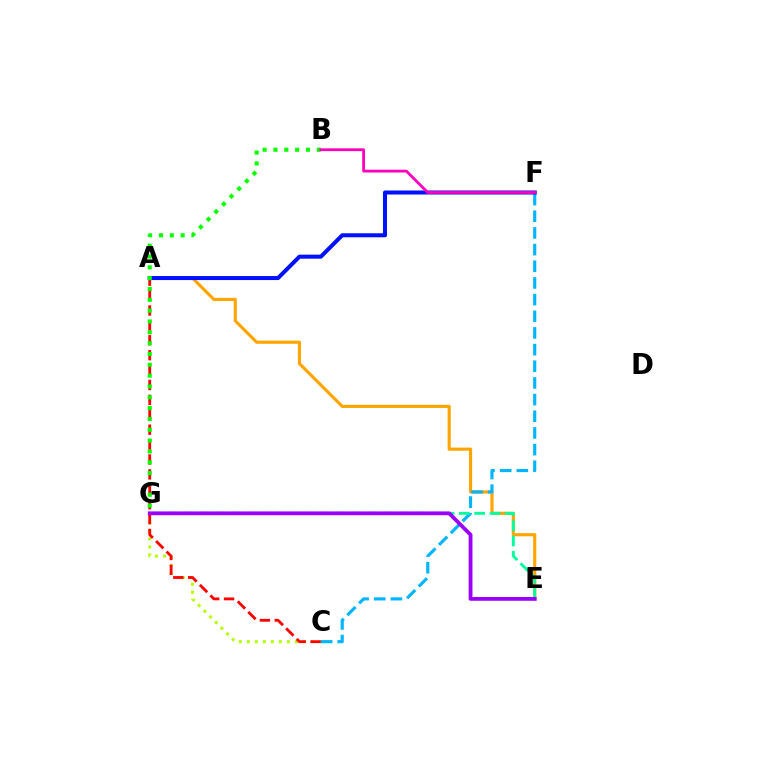{('C', 'G'): [{'color': '#b3ff00', 'line_style': 'dotted', 'thickness': 2.18}], ('A', 'C'): [{'color': '#ff0000', 'line_style': 'dashed', 'thickness': 2.02}], ('A', 'E'): [{'color': '#ffa500', 'line_style': 'solid', 'thickness': 2.27}], ('C', 'F'): [{'color': '#00b5ff', 'line_style': 'dashed', 'thickness': 2.26}], ('A', 'F'): [{'color': '#0010ff', 'line_style': 'solid', 'thickness': 2.9}], ('B', 'G'): [{'color': '#08ff00', 'line_style': 'dotted', 'thickness': 2.94}], ('E', 'G'): [{'color': '#00ff9d', 'line_style': 'dashed', 'thickness': 2.08}, {'color': '#9b00ff', 'line_style': 'solid', 'thickness': 2.73}], ('B', 'F'): [{'color': '#ff00bd', 'line_style': 'solid', 'thickness': 2.01}]}